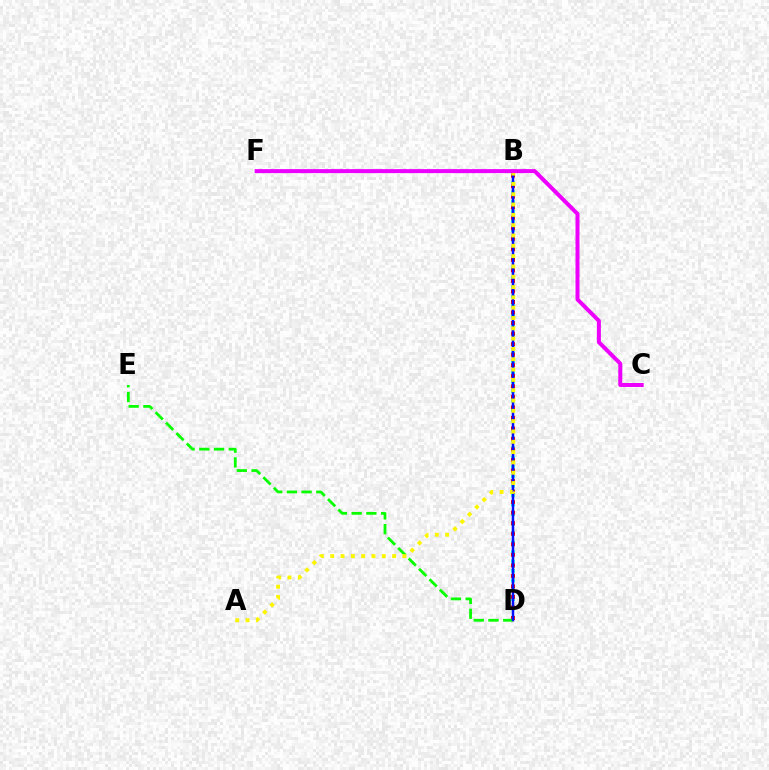{('B', 'D'): [{'color': '#00fff6', 'line_style': 'dotted', 'thickness': 2.57}, {'color': '#ff0000', 'line_style': 'dotted', 'thickness': 2.86}, {'color': '#0010ff', 'line_style': 'solid', 'thickness': 1.79}], ('D', 'E'): [{'color': '#08ff00', 'line_style': 'dashed', 'thickness': 2.0}], ('A', 'B'): [{'color': '#fcf500', 'line_style': 'dotted', 'thickness': 2.8}], ('C', 'F'): [{'color': '#ee00ff', 'line_style': 'solid', 'thickness': 2.88}]}